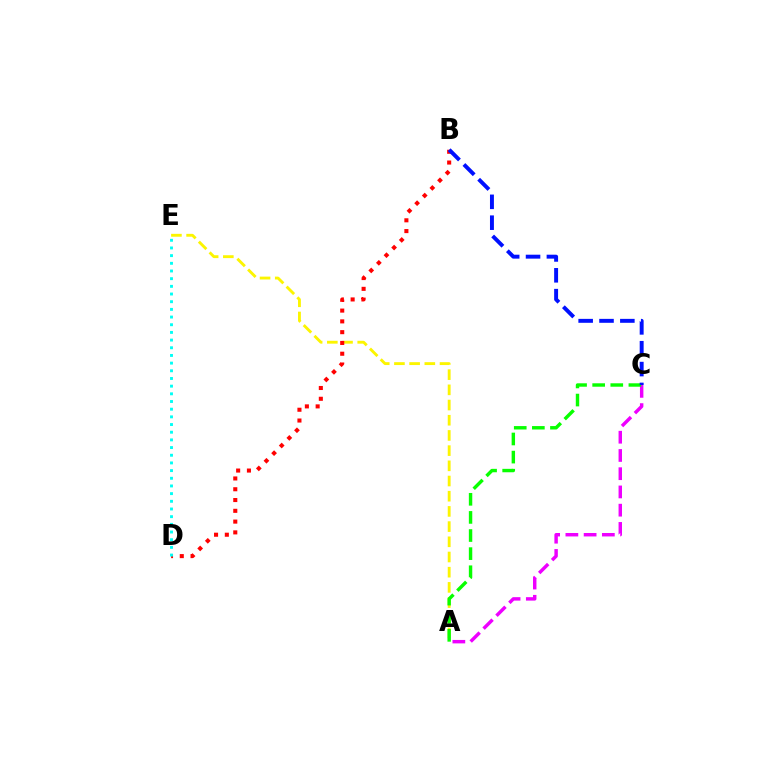{('A', 'E'): [{'color': '#fcf500', 'line_style': 'dashed', 'thickness': 2.06}], ('A', 'C'): [{'color': '#ee00ff', 'line_style': 'dashed', 'thickness': 2.48}, {'color': '#08ff00', 'line_style': 'dashed', 'thickness': 2.46}], ('B', 'D'): [{'color': '#ff0000', 'line_style': 'dotted', 'thickness': 2.93}], ('B', 'C'): [{'color': '#0010ff', 'line_style': 'dashed', 'thickness': 2.83}], ('D', 'E'): [{'color': '#00fff6', 'line_style': 'dotted', 'thickness': 2.09}]}